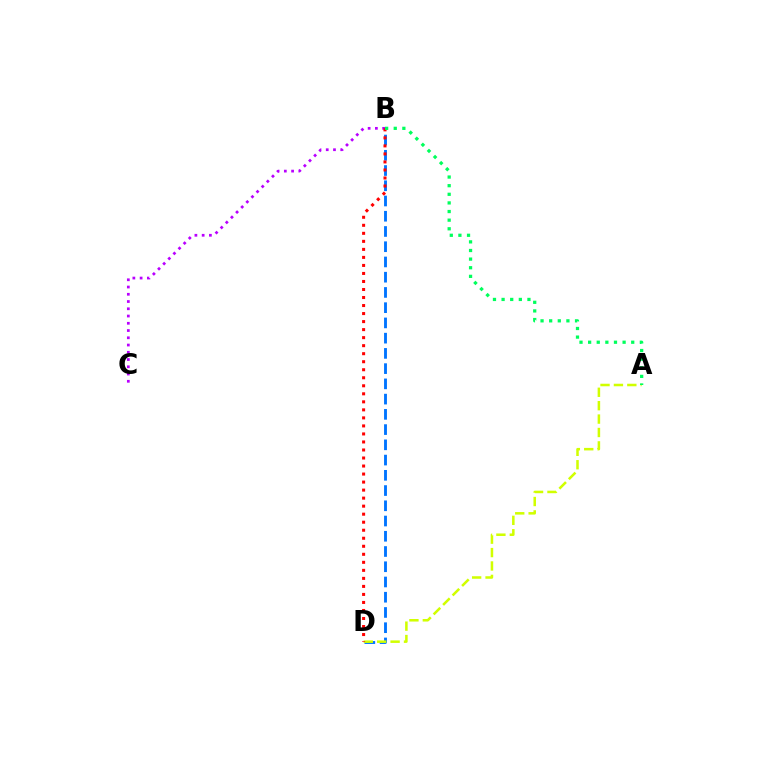{('B', 'D'): [{'color': '#0074ff', 'line_style': 'dashed', 'thickness': 2.07}, {'color': '#ff0000', 'line_style': 'dotted', 'thickness': 2.18}], ('A', 'D'): [{'color': '#d1ff00', 'line_style': 'dashed', 'thickness': 1.82}], ('B', 'C'): [{'color': '#b900ff', 'line_style': 'dotted', 'thickness': 1.97}], ('A', 'B'): [{'color': '#00ff5c', 'line_style': 'dotted', 'thickness': 2.34}]}